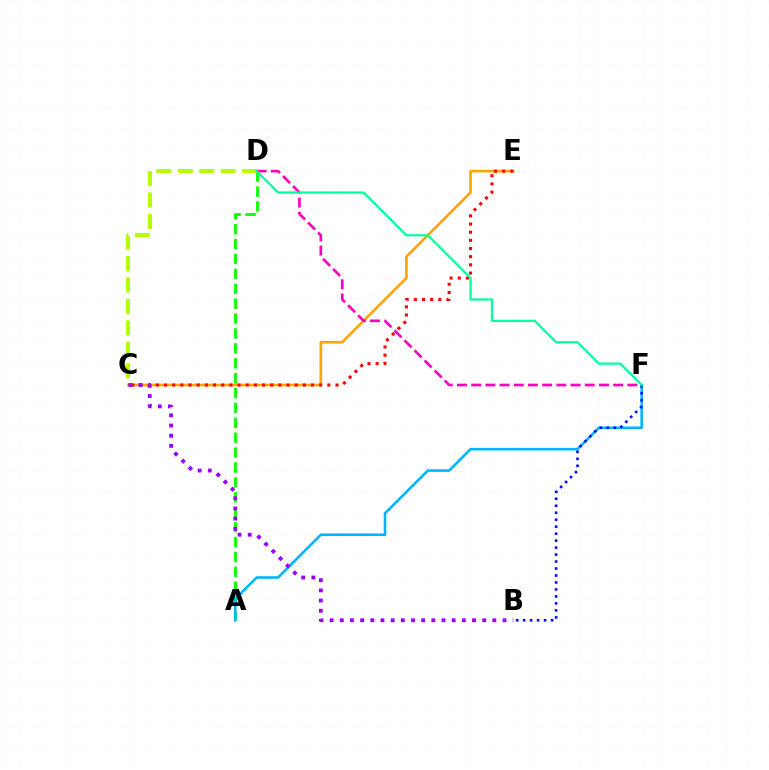{('A', 'D'): [{'color': '#08ff00', 'line_style': 'dashed', 'thickness': 2.02}], ('C', 'E'): [{'color': '#ffa500', 'line_style': 'solid', 'thickness': 1.91}, {'color': '#ff0000', 'line_style': 'dotted', 'thickness': 2.22}], ('A', 'F'): [{'color': '#00b5ff', 'line_style': 'solid', 'thickness': 1.86}], ('B', 'F'): [{'color': '#0010ff', 'line_style': 'dotted', 'thickness': 1.9}], ('C', 'D'): [{'color': '#b3ff00', 'line_style': 'dashed', 'thickness': 2.91}], ('D', 'F'): [{'color': '#ff00bd', 'line_style': 'dashed', 'thickness': 1.93}, {'color': '#00ff9d', 'line_style': 'solid', 'thickness': 1.6}], ('B', 'C'): [{'color': '#9b00ff', 'line_style': 'dotted', 'thickness': 2.76}]}